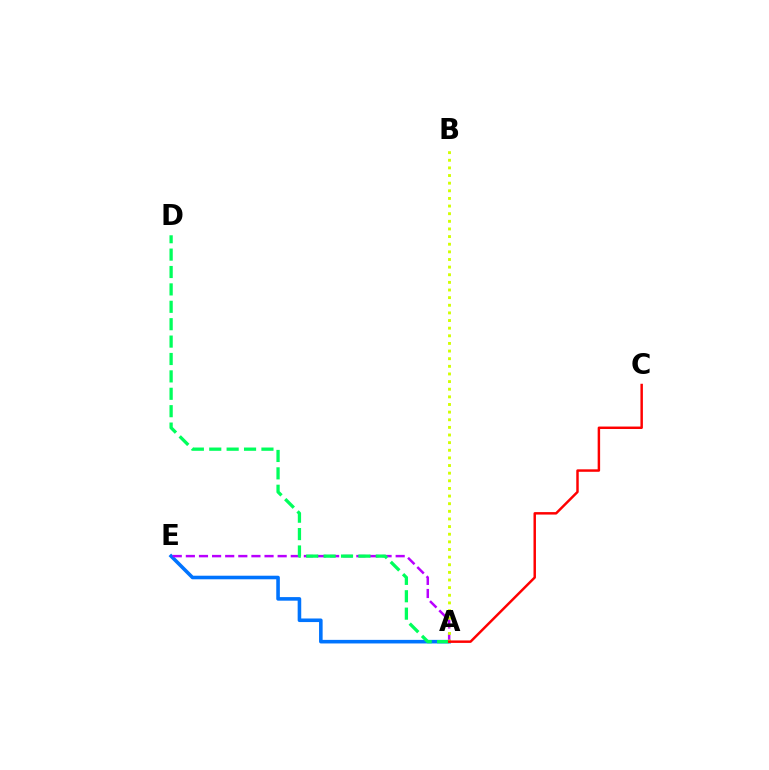{('A', 'E'): [{'color': '#0074ff', 'line_style': 'solid', 'thickness': 2.58}, {'color': '#b900ff', 'line_style': 'dashed', 'thickness': 1.78}], ('A', 'D'): [{'color': '#00ff5c', 'line_style': 'dashed', 'thickness': 2.36}], ('A', 'B'): [{'color': '#d1ff00', 'line_style': 'dotted', 'thickness': 2.07}], ('A', 'C'): [{'color': '#ff0000', 'line_style': 'solid', 'thickness': 1.77}]}